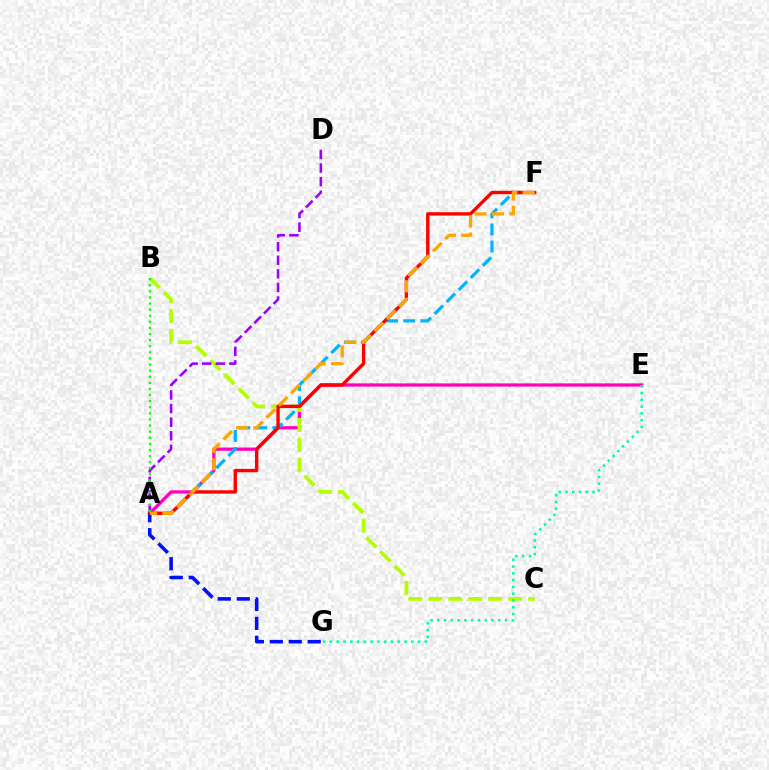{('A', 'E'): [{'color': '#ff00bd', 'line_style': 'solid', 'thickness': 2.35}], ('A', 'F'): [{'color': '#00b5ff', 'line_style': 'dashed', 'thickness': 2.32}, {'color': '#ff0000', 'line_style': 'solid', 'thickness': 2.43}, {'color': '#ffa500', 'line_style': 'dashed', 'thickness': 2.36}], ('B', 'C'): [{'color': '#b3ff00', 'line_style': 'dashed', 'thickness': 2.71}], ('E', 'G'): [{'color': '#00ff9d', 'line_style': 'dotted', 'thickness': 1.84}], ('A', 'D'): [{'color': '#9b00ff', 'line_style': 'dashed', 'thickness': 1.85}], ('A', 'G'): [{'color': '#0010ff', 'line_style': 'dashed', 'thickness': 2.58}], ('A', 'B'): [{'color': '#08ff00', 'line_style': 'dotted', 'thickness': 1.66}]}